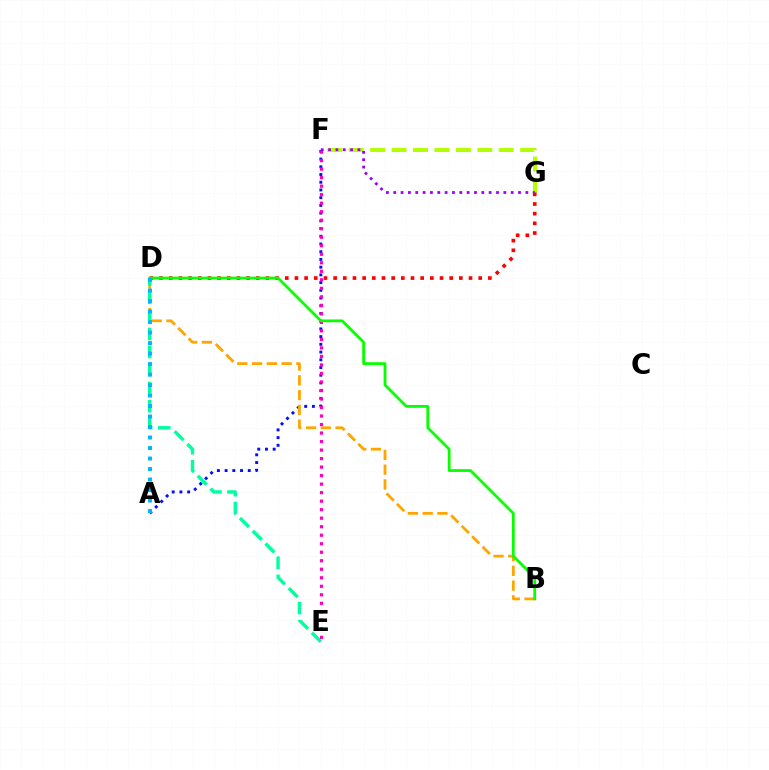{('A', 'F'): [{'color': '#0010ff', 'line_style': 'dotted', 'thickness': 2.1}], ('F', 'G'): [{'color': '#b3ff00', 'line_style': 'dashed', 'thickness': 2.91}, {'color': '#9b00ff', 'line_style': 'dotted', 'thickness': 1.99}], ('B', 'D'): [{'color': '#ffa500', 'line_style': 'dashed', 'thickness': 2.01}, {'color': '#08ff00', 'line_style': 'solid', 'thickness': 2.0}], ('E', 'F'): [{'color': '#ff00bd', 'line_style': 'dotted', 'thickness': 2.31}], ('D', 'G'): [{'color': '#ff0000', 'line_style': 'dotted', 'thickness': 2.63}], ('D', 'E'): [{'color': '#00ff9d', 'line_style': 'dashed', 'thickness': 2.45}], ('A', 'D'): [{'color': '#00b5ff', 'line_style': 'dotted', 'thickness': 2.85}]}